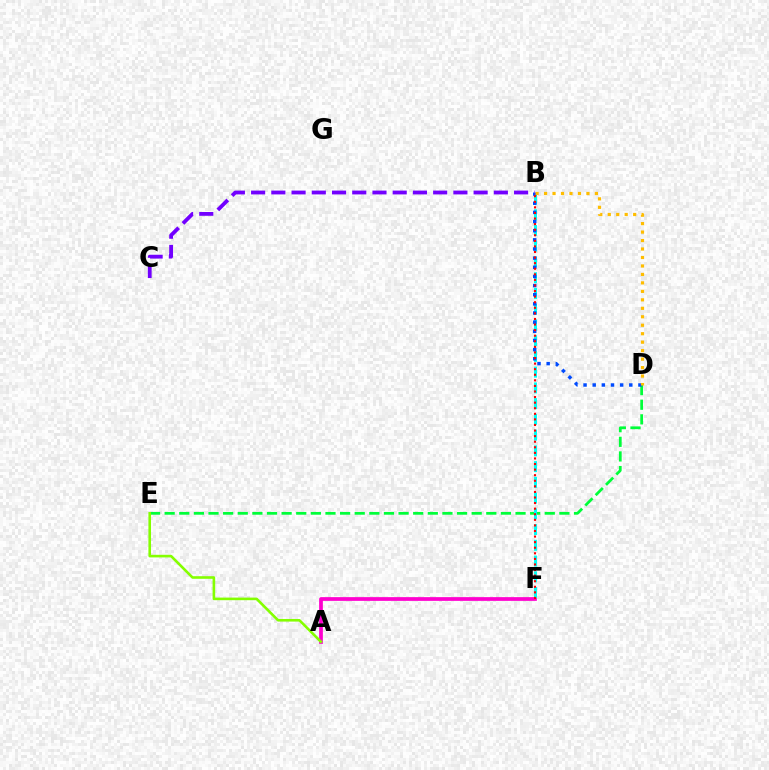{('D', 'E'): [{'color': '#00ff39', 'line_style': 'dashed', 'thickness': 1.99}], ('A', 'F'): [{'color': '#ff00cf', 'line_style': 'solid', 'thickness': 2.68}], ('A', 'E'): [{'color': '#84ff00', 'line_style': 'solid', 'thickness': 1.88}], ('B', 'F'): [{'color': '#00fff6', 'line_style': 'dashed', 'thickness': 2.14}, {'color': '#ff0000', 'line_style': 'dotted', 'thickness': 1.52}], ('B', 'D'): [{'color': '#004bff', 'line_style': 'dotted', 'thickness': 2.49}, {'color': '#ffbd00', 'line_style': 'dotted', 'thickness': 2.3}], ('B', 'C'): [{'color': '#7200ff', 'line_style': 'dashed', 'thickness': 2.75}]}